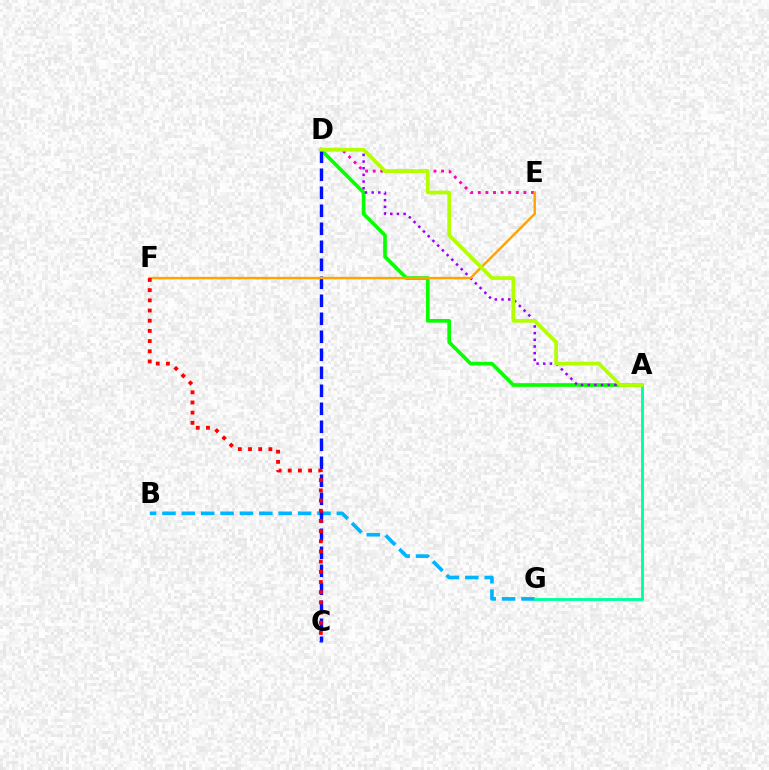{('A', 'D'): [{'color': '#08ff00', 'line_style': 'solid', 'thickness': 2.63}, {'color': '#9b00ff', 'line_style': 'dotted', 'thickness': 1.81}, {'color': '#b3ff00', 'line_style': 'solid', 'thickness': 2.68}], ('B', 'G'): [{'color': '#00b5ff', 'line_style': 'dashed', 'thickness': 2.63}], ('C', 'D'): [{'color': '#0010ff', 'line_style': 'dashed', 'thickness': 2.45}], ('A', 'G'): [{'color': '#00ff9d', 'line_style': 'solid', 'thickness': 2.06}], ('D', 'E'): [{'color': '#ff00bd', 'line_style': 'dotted', 'thickness': 2.06}], ('E', 'F'): [{'color': '#ffa500', 'line_style': 'solid', 'thickness': 1.76}], ('C', 'F'): [{'color': '#ff0000', 'line_style': 'dotted', 'thickness': 2.77}]}